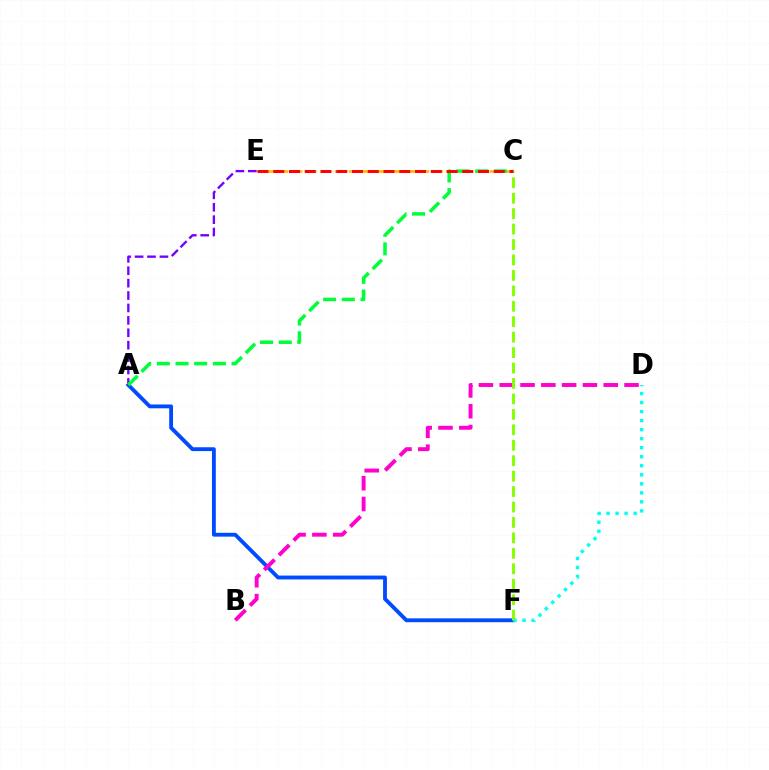{('A', 'F'): [{'color': '#004bff', 'line_style': 'solid', 'thickness': 2.77}], ('A', 'E'): [{'color': '#7200ff', 'line_style': 'dashed', 'thickness': 1.69}], ('C', 'E'): [{'color': '#ffbd00', 'line_style': 'dashed', 'thickness': 1.91}, {'color': '#ff0000', 'line_style': 'dashed', 'thickness': 2.14}], ('D', 'F'): [{'color': '#00fff6', 'line_style': 'dotted', 'thickness': 2.45}], ('B', 'D'): [{'color': '#ff00cf', 'line_style': 'dashed', 'thickness': 2.83}], ('C', 'F'): [{'color': '#84ff00', 'line_style': 'dashed', 'thickness': 2.1}], ('A', 'C'): [{'color': '#00ff39', 'line_style': 'dashed', 'thickness': 2.54}]}